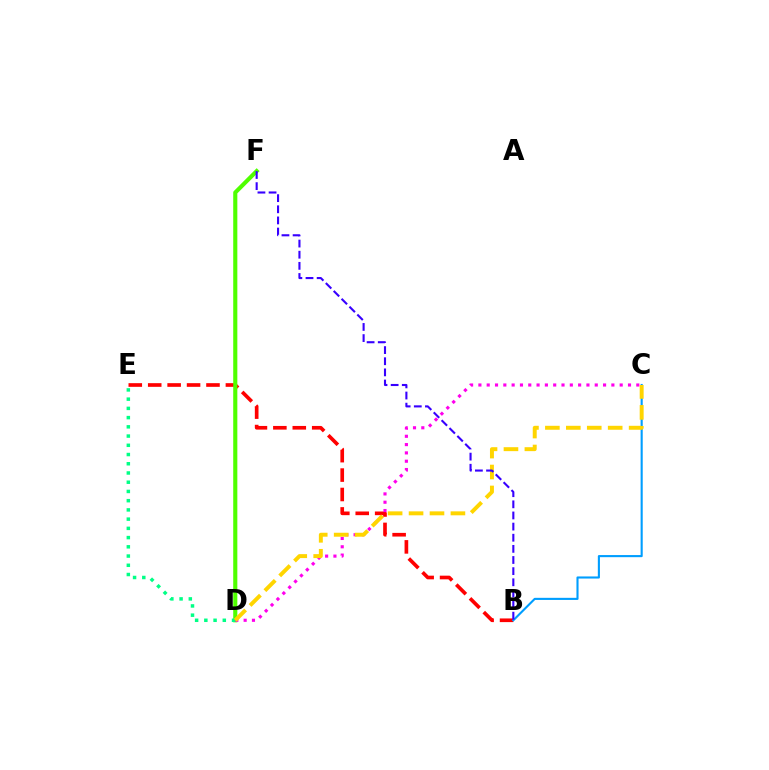{('B', 'E'): [{'color': '#ff0000', 'line_style': 'dashed', 'thickness': 2.64}], ('D', 'F'): [{'color': '#4fff00', 'line_style': 'solid', 'thickness': 2.97}], ('B', 'C'): [{'color': '#009eff', 'line_style': 'solid', 'thickness': 1.52}], ('C', 'D'): [{'color': '#ff00ed', 'line_style': 'dotted', 'thickness': 2.26}, {'color': '#ffd500', 'line_style': 'dashed', 'thickness': 2.84}], ('D', 'E'): [{'color': '#00ff86', 'line_style': 'dotted', 'thickness': 2.51}], ('B', 'F'): [{'color': '#3700ff', 'line_style': 'dashed', 'thickness': 1.51}]}